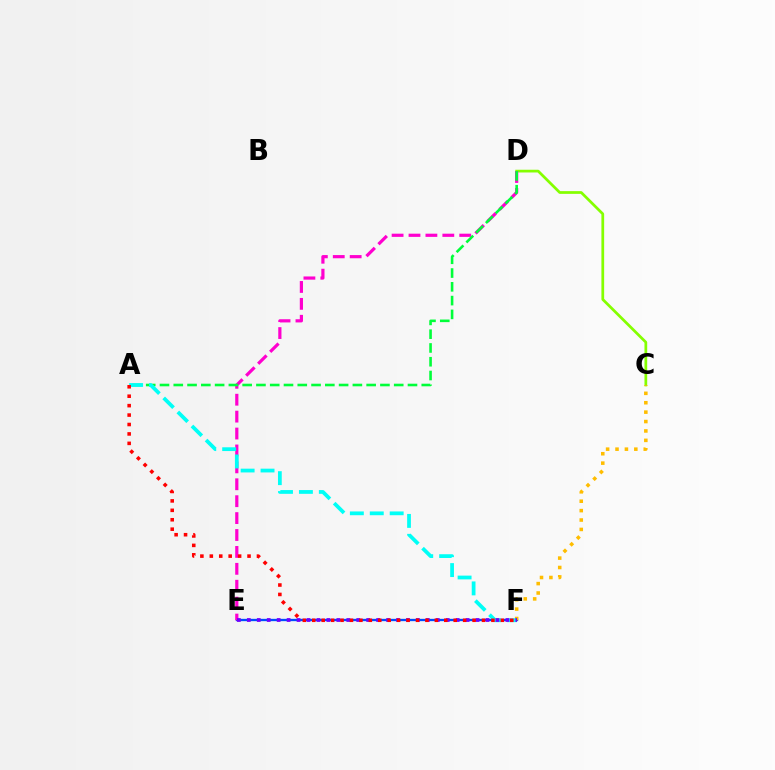{('E', 'F'): [{'color': '#004bff', 'line_style': 'solid', 'thickness': 1.67}, {'color': '#7200ff', 'line_style': 'dotted', 'thickness': 2.7}], ('C', 'D'): [{'color': '#84ff00', 'line_style': 'solid', 'thickness': 1.97}], ('C', 'F'): [{'color': '#ffbd00', 'line_style': 'dotted', 'thickness': 2.56}], ('D', 'E'): [{'color': '#ff00cf', 'line_style': 'dashed', 'thickness': 2.3}], ('A', 'D'): [{'color': '#00ff39', 'line_style': 'dashed', 'thickness': 1.87}], ('A', 'F'): [{'color': '#00fff6', 'line_style': 'dashed', 'thickness': 2.71}, {'color': '#ff0000', 'line_style': 'dotted', 'thickness': 2.56}]}